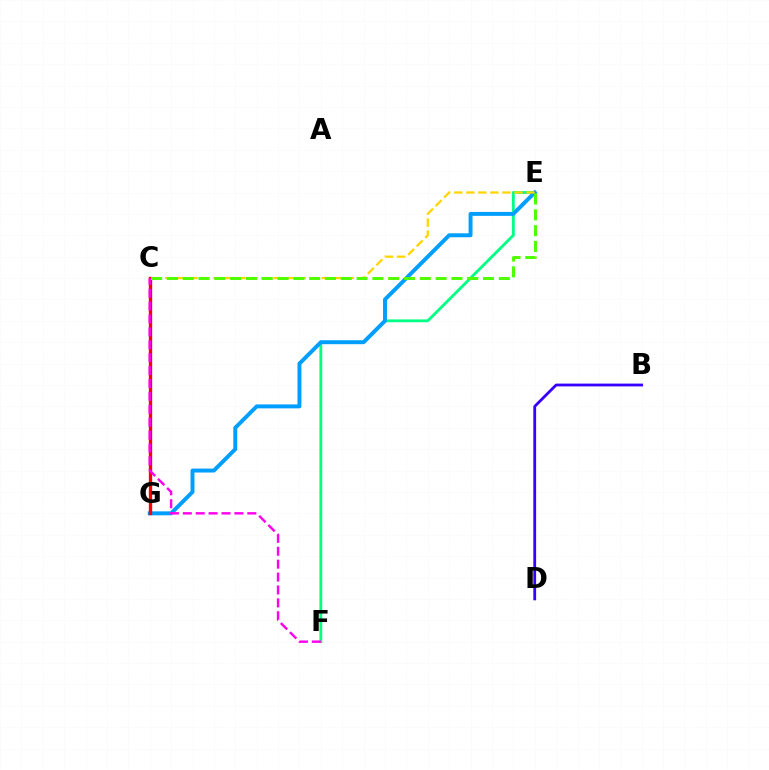{('E', 'F'): [{'color': '#00ff86', 'line_style': 'solid', 'thickness': 2.04}], ('E', 'G'): [{'color': '#009eff', 'line_style': 'solid', 'thickness': 2.83}], ('C', 'G'): [{'color': '#ff0000', 'line_style': 'solid', 'thickness': 2.4}], ('C', 'E'): [{'color': '#ffd500', 'line_style': 'dashed', 'thickness': 1.64}, {'color': '#4fff00', 'line_style': 'dashed', 'thickness': 2.15}], ('C', 'F'): [{'color': '#ff00ed', 'line_style': 'dashed', 'thickness': 1.75}], ('B', 'D'): [{'color': '#3700ff', 'line_style': 'solid', 'thickness': 2.01}]}